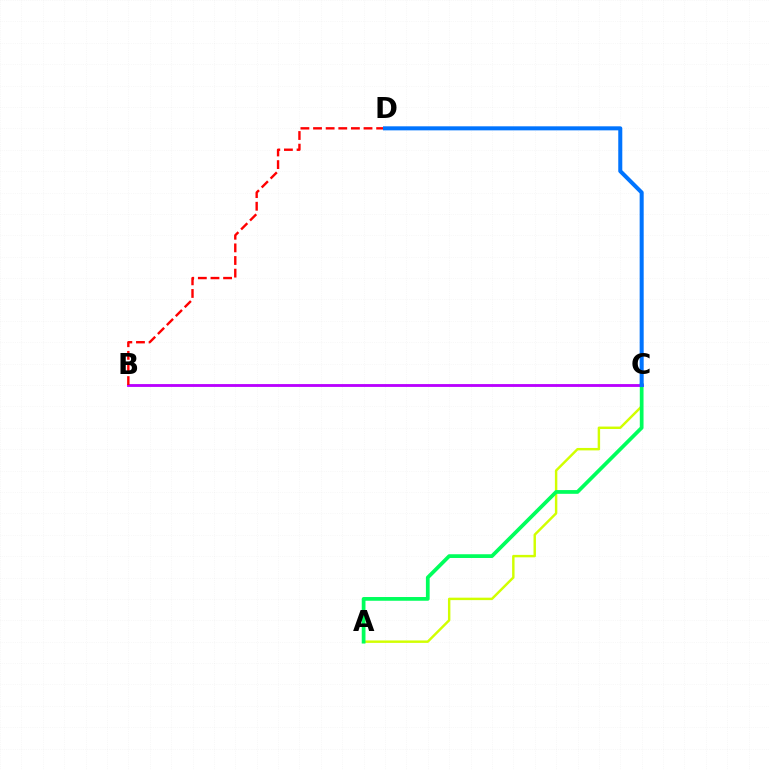{('A', 'C'): [{'color': '#d1ff00', 'line_style': 'solid', 'thickness': 1.76}, {'color': '#00ff5c', 'line_style': 'solid', 'thickness': 2.69}], ('B', 'C'): [{'color': '#b900ff', 'line_style': 'solid', 'thickness': 2.04}], ('B', 'D'): [{'color': '#ff0000', 'line_style': 'dashed', 'thickness': 1.71}], ('C', 'D'): [{'color': '#0074ff', 'line_style': 'solid', 'thickness': 2.9}]}